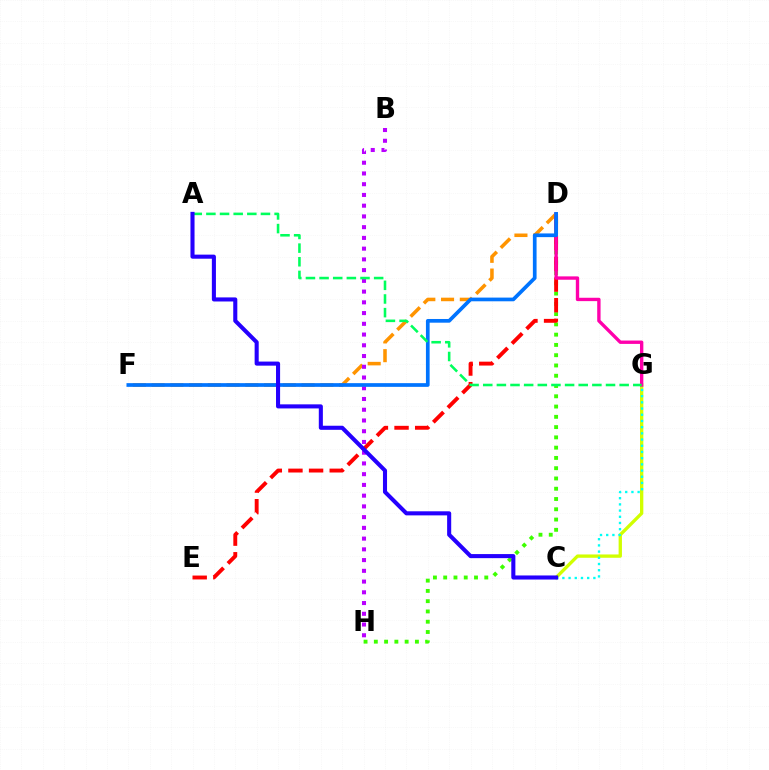{('D', 'F'): [{'color': '#ff9400', 'line_style': 'dashed', 'thickness': 2.55}, {'color': '#0074ff', 'line_style': 'solid', 'thickness': 2.66}], ('C', 'G'): [{'color': '#d1ff00', 'line_style': 'solid', 'thickness': 2.39}, {'color': '#00fff6', 'line_style': 'dotted', 'thickness': 1.69}], ('D', 'H'): [{'color': '#3dff00', 'line_style': 'dotted', 'thickness': 2.79}], ('D', 'E'): [{'color': '#ff0000', 'line_style': 'dashed', 'thickness': 2.8}], ('D', 'G'): [{'color': '#ff00ac', 'line_style': 'solid', 'thickness': 2.42}], ('B', 'H'): [{'color': '#b900ff', 'line_style': 'dotted', 'thickness': 2.92}], ('A', 'G'): [{'color': '#00ff5c', 'line_style': 'dashed', 'thickness': 1.85}], ('A', 'C'): [{'color': '#2500ff', 'line_style': 'solid', 'thickness': 2.93}]}